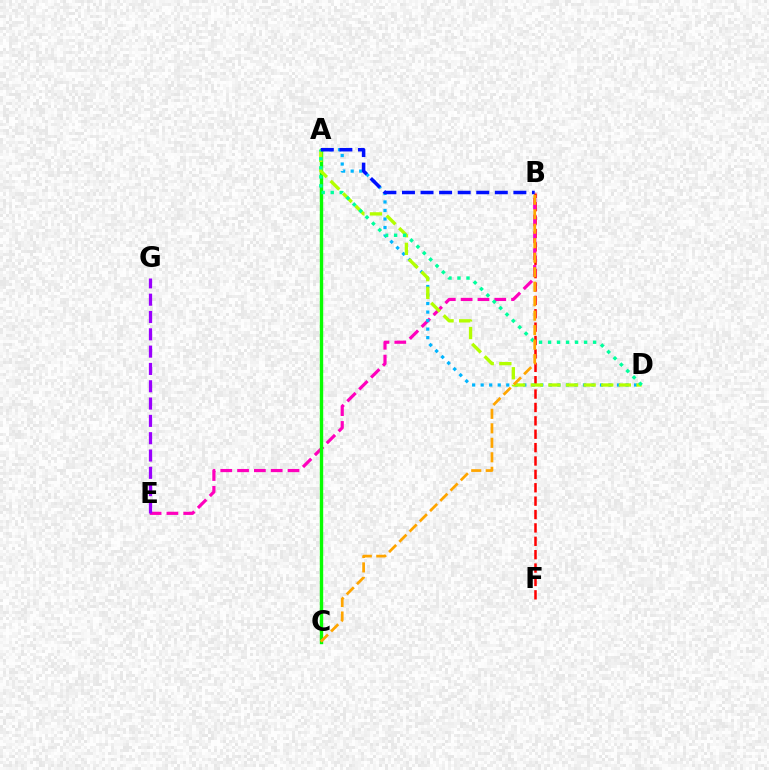{('B', 'F'): [{'color': '#ff0000', 'line_style': 'dashed', 'thickness': 1.82}], ('B', 'E'): [{'color': '#ff00bd', 'line_style': 'dashed', 'thickness': 2.28}], ('A', 'D'): [{'color': '#00b5ff', 'line_style': 'dotted', 'thickness': 2.32}, {'color': '#b3ff00', 'line_style': 'dashed', 'thickness': 2.39}, {'color': '#00ff9d', 'line_style': 'dotted', 'thickness': 2.45}], ('A', 'C'): [{'color': '#08ff00', 'line_style': 'solid', 'thickness': 2.44}], ('B', 'C'): [{'color': '#ffa500', 'line_style': 'dashed', 'thickness': 1.97}], ('A', 'B'): [{'color': '#0010ff', 'line_style': 'dashed', 'thickness': 2.52}], ('E', 'G'): [{'color': '#9b00ff', 'line_style': 'dashed', 'thickness': 2.35}]}